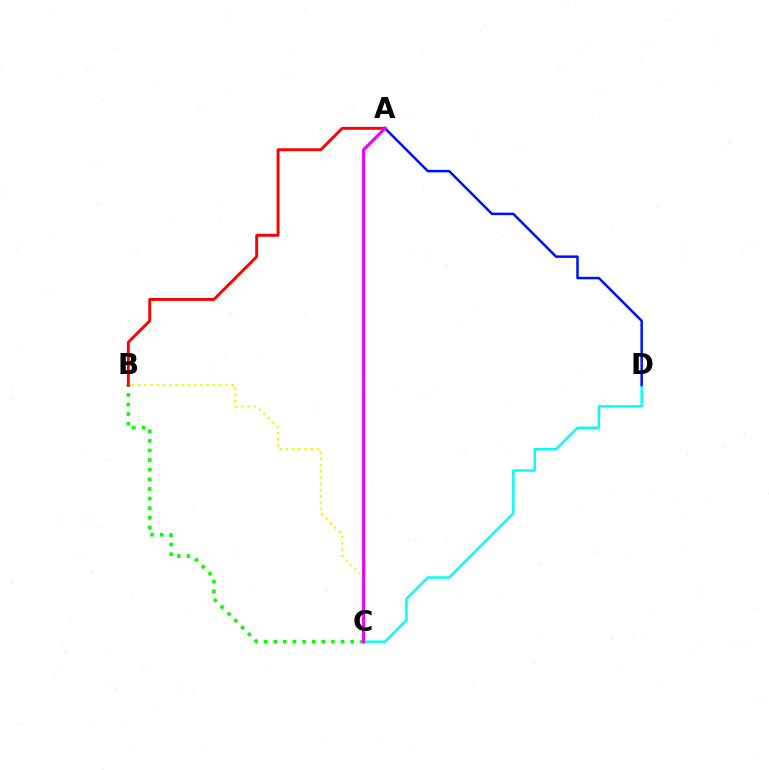{('B', 'C'): [{'color': '#fcf500', 'line_style': 'dotted', 'thickness': 1.69}, {'color': '#08ff00', 'line_style': 'dotted', 'thickness': 2.61}], ('C', 'D'): [{'color': '#00fff6', 'line_style': 'solid', 'thickness': 1.78}], ('A', 'B'): [{'color': '#ff0000', 'line_style': 'solid', 'thickness': 2.1}], ('A', 'D'): [{'color': '#0010ff', 'line_style': 'solid', 'thickness': 1.8}], ('A', 'C'): [{'color': '#ee00ff', 'line_style': 'solid', 'thickness': 2.24}]}